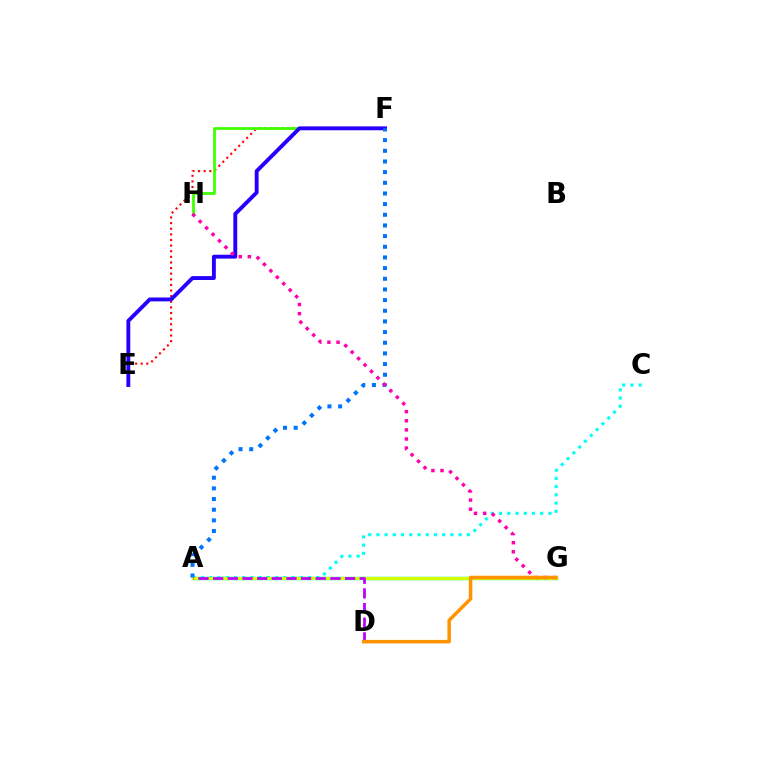{('A', 'G'): [{'color': '#00ff5c', 'line_style': 'solid', 'thickness': 2.46}, {'color': '#d1ff00', 'line_style': 'solid', 'thickness': 2.16}], ('A', 'C'): [{'color': '#00fff6', 'line_style': 'dotted', 'thickness': 2.23}], ('E', 'F'): [{'color': '#ff0000', 'line_style': 'dotted', 'thickness': 1.53}, {'color': '#2500ff', 'line_style': 'solid', 'thickness': 2.8}], ('F', 'H'): [{'color': '#3dff00', 'line_style': 'solid', 'thickness': 1.98}], ('A', 'F'): [{'color': '#0074ff', 'line_style': 'dotted', 'thickness': 2.9}], ('G', 'H'): [{'color': '#ff00ac', 'line_style': 'dotted', 'thickness': 2.47}], ('A', 'D'): [{'color': '#b900ff', 'line_style': 'dashed', 'thickness': 1.99}], ('D', 'G'): [{'color': '#ff9400', 'line_style': 'solid', 'thickness': 2.53}]}